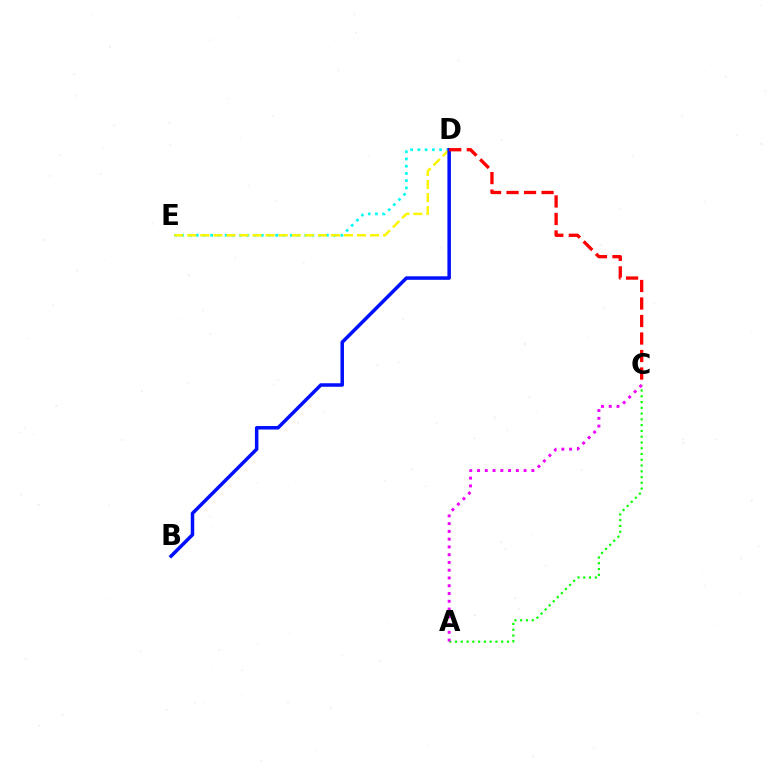{('D', 'E'): [{'color': '#00fff6', 'line_style': 'dotted', 'thickness': 1.97}, {'color': '#fcf500', 'line_style': 'dashed', 'thickness': 1.77}], ('A', 'C'): [{'color': '#08ff00', 'line_style': 'dotted', 'thickness': 1.57}, {'color': '#ee00ff', 'line_style': 'dotted', 'thickness': 2.11}], ('B', 'D'): [{'color': '#0010ff', 'line_style': 'solid', 'thickness': 2.52}], ('C', 'D'): [{'color': '#ff0000', 'line_style': 'dashed', 'thickness': 2.38}]}